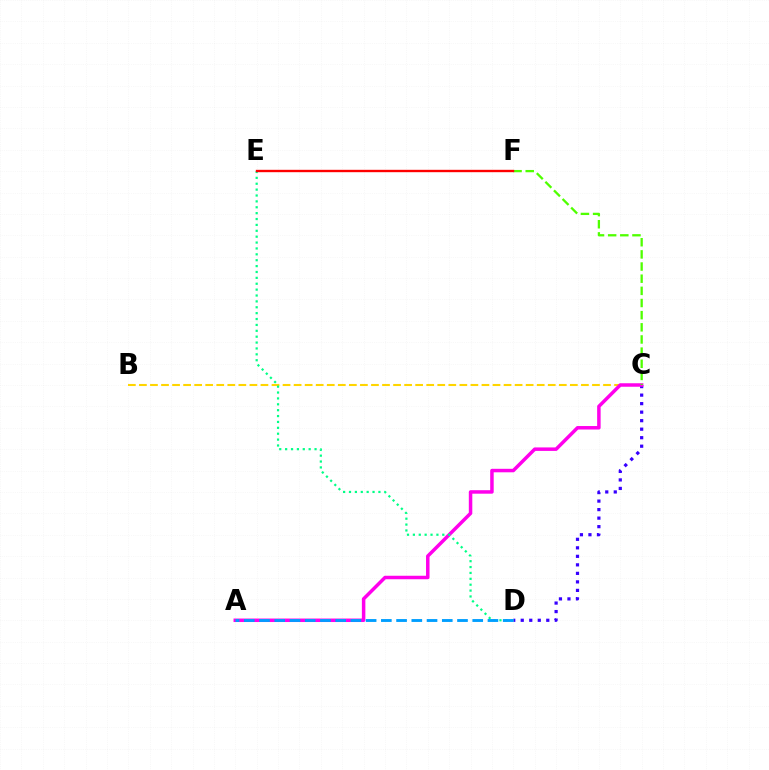{('C', 'D'): [{'color': '#3700ff', 'line_style': 'dotted', 'thickness': 2.31}], ('B', 'C'): [{'color': '#ffd500', 'line_style': 'dashed', 'thickness': 1.5}], ('A', 'C'): [{'color': '#ff00ed', 'line_style': 'solid', 'thickness': 2.51}], ('D', 'E'): [{'color': '#00ff86', 'line_style': 'dotted', 'thickness': 1.6}], ('C', 'F'): [{'color': '#4fff00', 'line_style': 'dashed', 'thickness': 1.65}], ('E', 'F'): [{'color': '#ff0000', 'line_style': 'solid', 'thickness': 1.71}], ('A', 'D'): [{'color': '#009eff', 'line_style': 'dashed', 'thickness': 2.07}]}